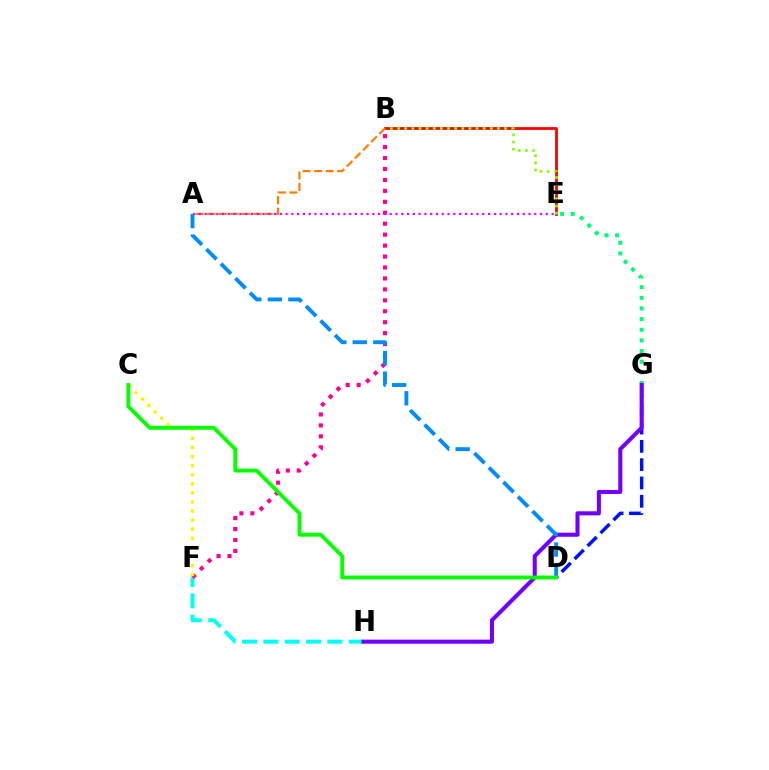{('F', 'H'): [{'color': '#00fff6', 'line_style': 'dashed', 'thickness': 2.9}], ('E', 'G'): [{'color': '#00ff74', 'line_style': 'dotted', 'thickness': 2.89}], ('B', 'E'): [{'color': '#ff0000', 'line_style': 'solid', 'thickness': 2.01}, {'color': '#84ff00', 'line_style': 'dotted', 'thickness': 1.94}], ('B', 'F'): [{'color': '#ff0094', 'line_style': 'dotted', 'thickness': 2.97}], ('C', 'F'): [{'color': '#fcf500', 'line_style': 'dotted', 'thickness': 2.47}], ('A', 'B'): [{'color': '#ff7c00', 'line_style': 'dashed', 'thickness': 1.56}], ('D', 'G'): [{'color': '#0010ff', 'line_style': 'dashed', 'thickness': 2.49}], ('G', 'H'): [{'color': '#7200ff', 'line_style': 'solid', 'thickness': 2.93}], ('A', 'E'): [{'color': '#ee00ff', 'line_style': 'dotted', 'thickness': 1.57}], ('A', 'D'): [{'color': '#008cff', 'line_style': 'dashed', 'thickness': 2.79}], ('C', 'D'): [{'color': '#08ff00', 'line_style': 'solid', 'thickness': 2.81}]}